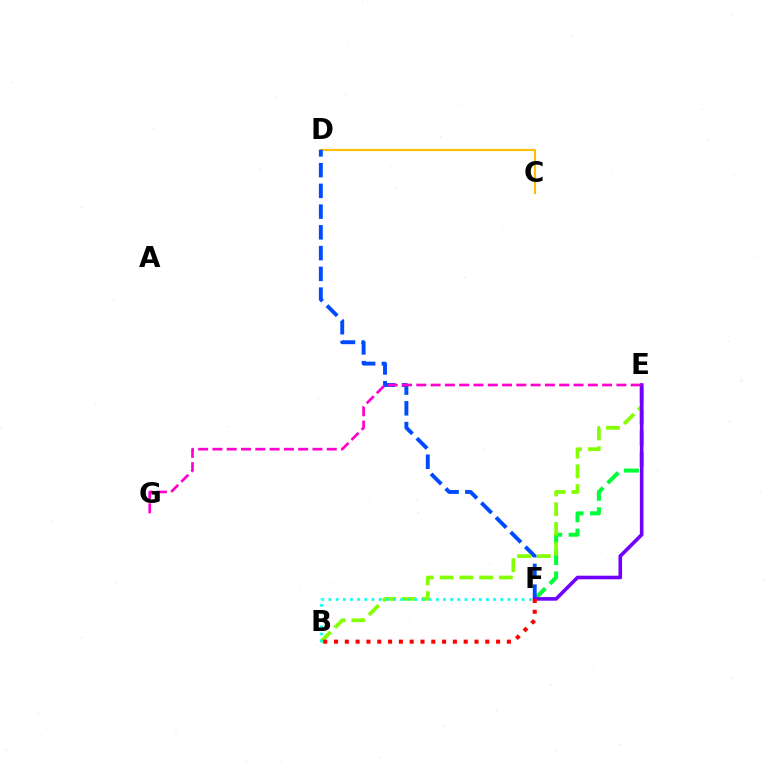{('E', 'F'): [{'color': '#00ff39', 'line_style': 'dashed', 'thickness': 2.91}, {'color': '#7200ff', 'line_style': 'solid', 'thickness': 2.6}], ('C', 'D'): [{'color': '#ffbd00', 'line_style': 'solid', 'thickness': 1.53}], ('D', 'F'): [{'color': '#004bff', 'line_style': 'dashed', 'thickness': 2.82}], ('B', 'E'): [{'color': '#84ff00', 'line_style': 'dashed', 'thickness': 2.68}], ('E', 'G'): [{'color': '#ff00cf', 'line_style': 'dashed', 'thickness': 1.94}], ('B', 'F'): [{'color': '#ff0000', 'line_style': 'dotted', 'thickness': 2.94}, {'color': '#00fff6', 'line_style': 'dotted', 'thickness': 1.94}]}